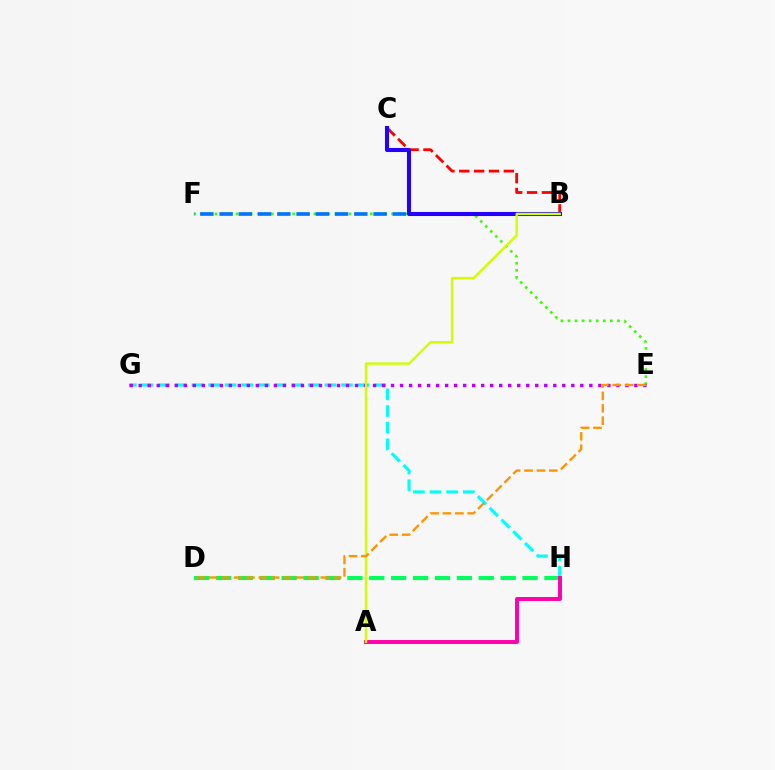{('G', 'H'): [{'color': '#00fff6', 'line_style': 'dashed', 'thickness': 2.26}], ('D', 'H'): [{'color': '#00ff5c', 'line_style': 'dashed', 'thickness': 2.97}], ('E', 'F'): [{'color': '#3dff00', 'line_style': 'dotted', 'thickness': 1.92}], ('B', 'F'): [{'color': '#0074ff', 'line_style': 'dashed', 'thickness': 2.61}], ('B', 'C'): [{'color': '#ff0000', 'line_style': 'dashed', 'thickness': 2.02}, {'color': '#2500ff', 'line_style': 'solid', 'thickness': 2.93}], ('E', 'G'): [{'color': '#b900ff', 'line_style': 'dotted', 'thickness': 2.45}], ('A', 'H'): [{'color': '#ff00ac', 'line_style': 'solid', 'thickness': 2.83}], ('A', 'B'): [{'color': '#d1ff00', 'line_style': 'solid', 'thickness': 1.73}], ('D', 'E'): [{'color': '#ff9400', 'line_style': 'dashed', 'thickness': 1.68}]}